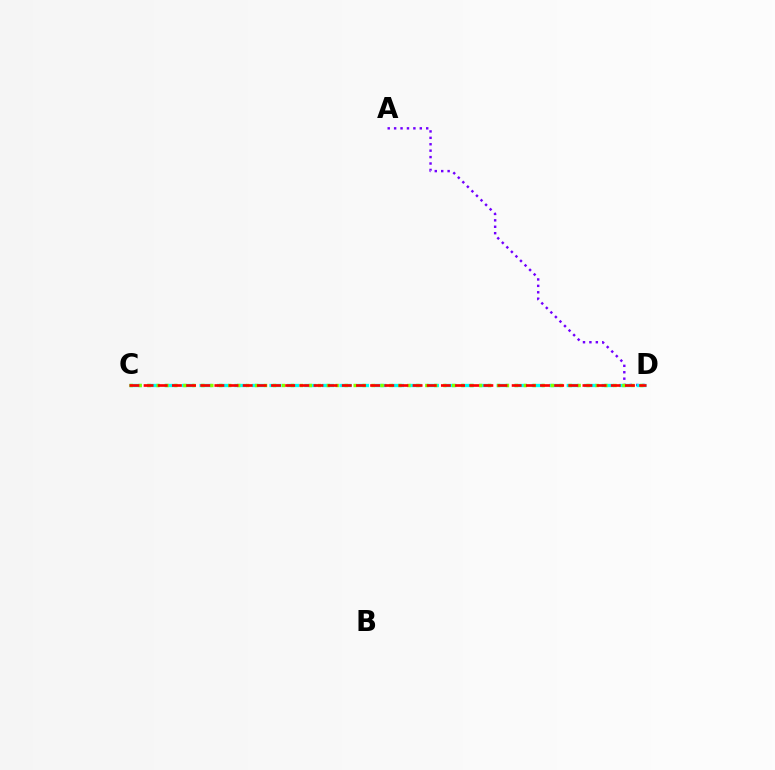{('A', 'D'): [{'color': '#7200ff', 'line_style': 'dotted', 'thickness': 1.74}], ('C', 'D'): [{'color': '#00fff6', 'line_style': 'dashed', 'thickness': 2.38}, {'color': '#84ff00', 'line_style': 'dotted', 'thickness': 2.43}, {'color': '#ff0000', 'line_style': 'dashed', 'thickness': 1.92}]}